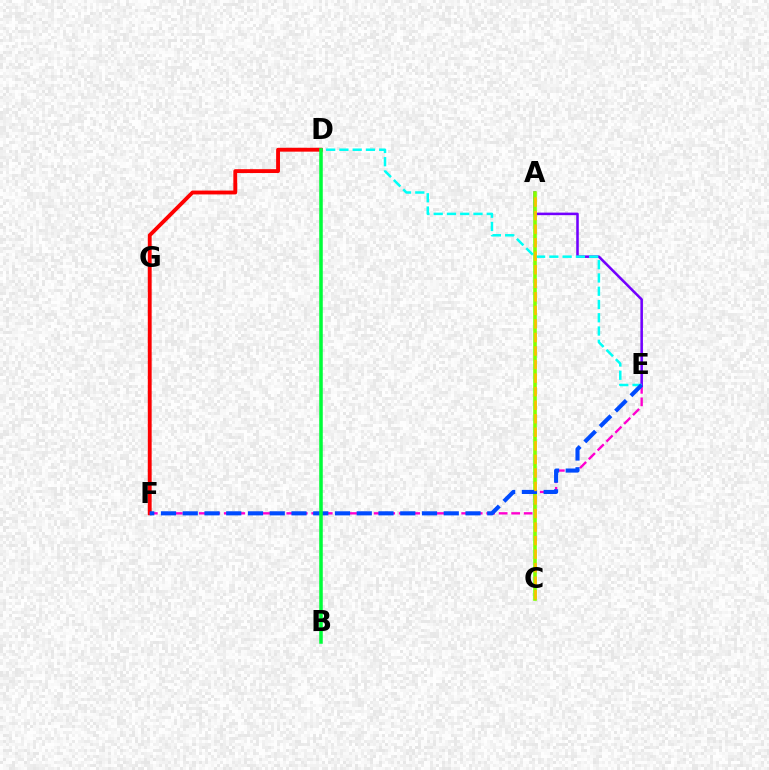{('D', 'F'): [{'color': '#ff0000', 'line_style': 'solid', 'thickness': 2.78}], ('E', 'F'): [{'color': '#ff00cf', 'line_style': 'dashed', 'thickness': 1.7}, {'color': '#004bff', 'line_style': 'dashed', 'thickness': 2.95}], ('A', 'E'): [{'color': '#7200ff', 'line_style': 'solid', 'thickness': 1.84}], ('A', 'C'): [{'color': '#84ff00', 'line_style': 'solid', 'thickness': 2.6}, {'color': '#ffbd00', 'line_style': 'dashed', 'thickness': 1.84}], ('D', 'E'): [{'color': '#00fff6', 'line_style': 'dashed', 'thickness': 1.8}], ('B', 'D'): [{'color': '#00ff39', 'line_style': 'solid', 'thickness': 2.55}]}